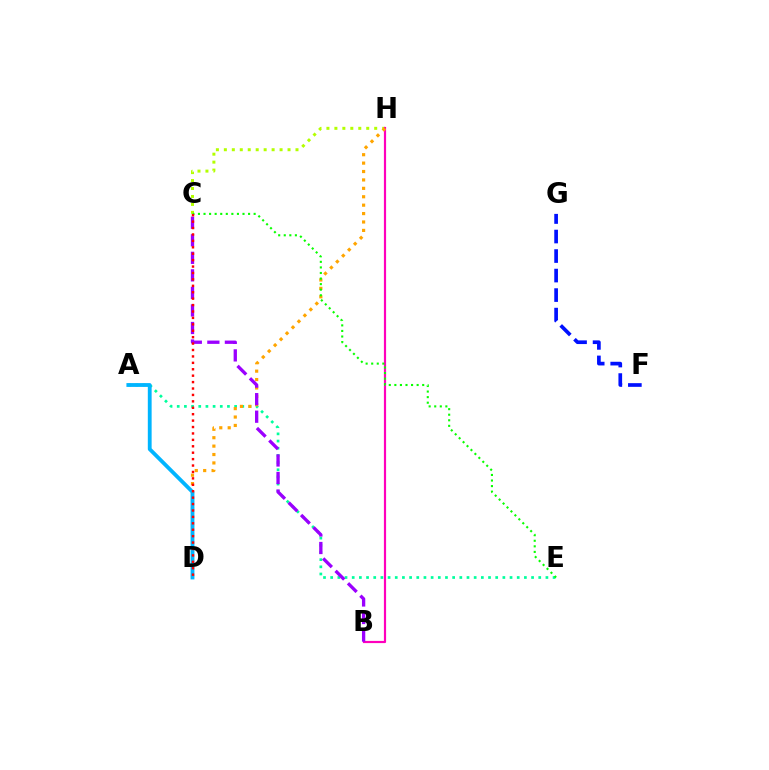{('C', 'H'): [{'color': '#b3ff00', 'line_style': 'dotted', 'thickness': 2.16}], ('B', 'H'): [{'color': '#ff00bd', 'line_style': 'solid', 'thickness': 1.57}], ('A', 'E'): [{'color': '#00ff9d', 'line_style': 'dotted', 'thickness': 1.95}], ('D', 'H'): [{'color': '#ffa500', 'line_style': 'dotted', 'thickness': 2.29}], ('A', 'D'): [{'color': '#00b5ff', 'line_style': 'solid', 'thickness': 2.75}], ('F', 'G'): [{'color': '#0010ff', 'line_style': 'dashed', 'thickness': 2.65}], ('B', 'C'): [{'color': '#9b00ff', 'line_style': 'dashed', 'thickness': 2.38}], ('C', 'E'): [{'color': '#08ff00', 'line_style': 'dotted', 'thickness': 1.51}], ('C', 'D'): [{'color': '#ff0000', 'line_style': 'dotted', 'thickness': 1.74}]}